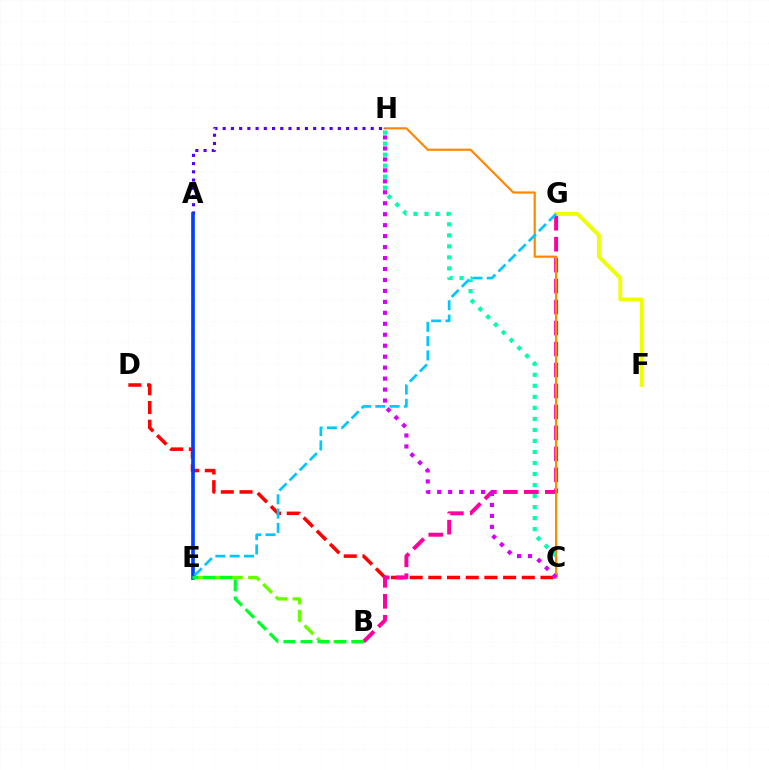{('B', 'E'): [{'color': '#66ff00', 'line_style': 'dashed', 'thickness': 2.41}, {'color': '#00ff27', 'line_style': 'dashed', 'thickness': 2.32}], ('C', 'H'): [{'color': '#00ffaf', 'line_style': 'dotted', 'thickness': 3.0}, {'color': '#ff8800', 'line_style': 'solid', 'thickness': 1.57}, {'color': '#d600ff', 'line_style': 'dotted', 'thickness': 2.98}], ('C', 'D'): [{'color': '#ff0000', 'line_style': 'dashed', 'thickness': 2.54}], ('B', 'G'): [{'color': '#ff00a0', 'line_style': 'dashed', 'thickness': 2.85}], ('A', 'H'): [{'color': '#4f00ff', 'line_style': 'dotted', 'thickness': 2.23}], ('F', 'G'): [{'color': '#eeff00', 'line_style': 'solid', 'thickness': 2.78}], ('A', 'E'): [{'color': '#003fff', 'line_style': 'solid', 'thickness': 2.64}], ('E', 'G'): [{'color': '#00c7ff', 'line_style': 'dashed', 'thickness': 1.95}]}